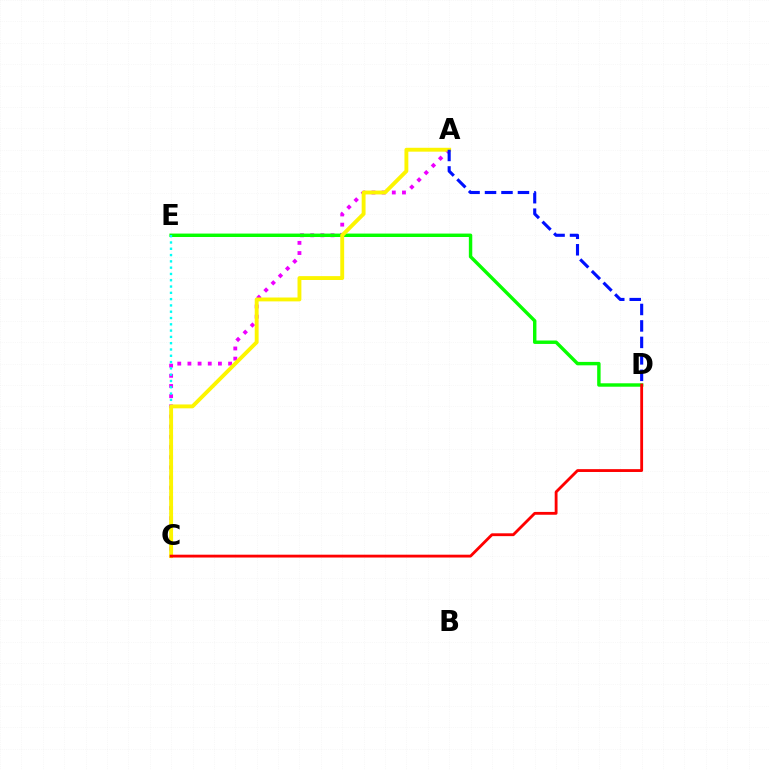{('A', 'C'): [{'color': '#ee00ff', 'line_style': 'dotted', 'thickness': 2.76}, {'color': '#fcf500', 'line_style': 'solid', 'thickness': 2.79}], ('D', 'E'): [{'color': '#08ff00', 'line_style': 'solid', 'thickness': 2.47}], ('C', 'E'): [{'color': '#00fff6', 'line_style': 'dotted', 'thickness': 1.71}], ('C', 'D'): [{'color': '#ff0000', 'line_style': 'solid', 'thickness': 2.04}], ('A', 'D'): [{'color': '#0010ff', 'line_style': 'dashed', 'thickness': 2.24}]}